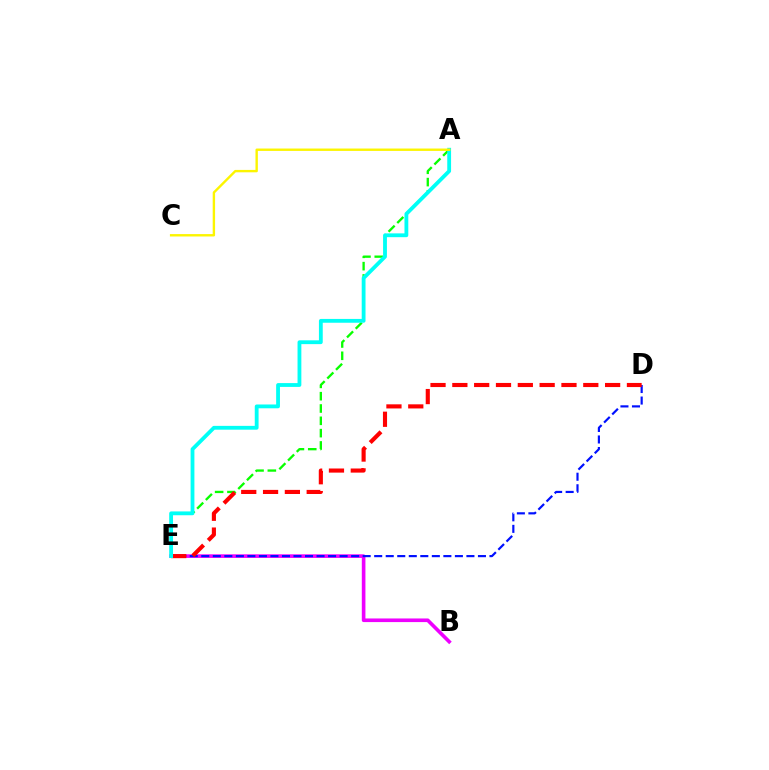{('A', 'E'): [{'color': '#08ff00', 'line_style': 'dashed', 'thickness': 1.67}, {'color': '#00fff6', 'line_style': 'solid', 'thickness': 2.75}], ('B', 'E'): [{'color': '#ee00ff', 'line_style': 'solid', 'thickness': 2.61}], ('D', 'E'): [{'color': '#0010ff', 'line_style': 'dashed', 'thickness': 1.57}, {'color': '#ff0000', 'line_style': 'dashed', 'thickness': 2.96}], ('A', 'C'): [{'color': '#fcf500', 'line_style': 'solid', 'thickness': 1.72}]}